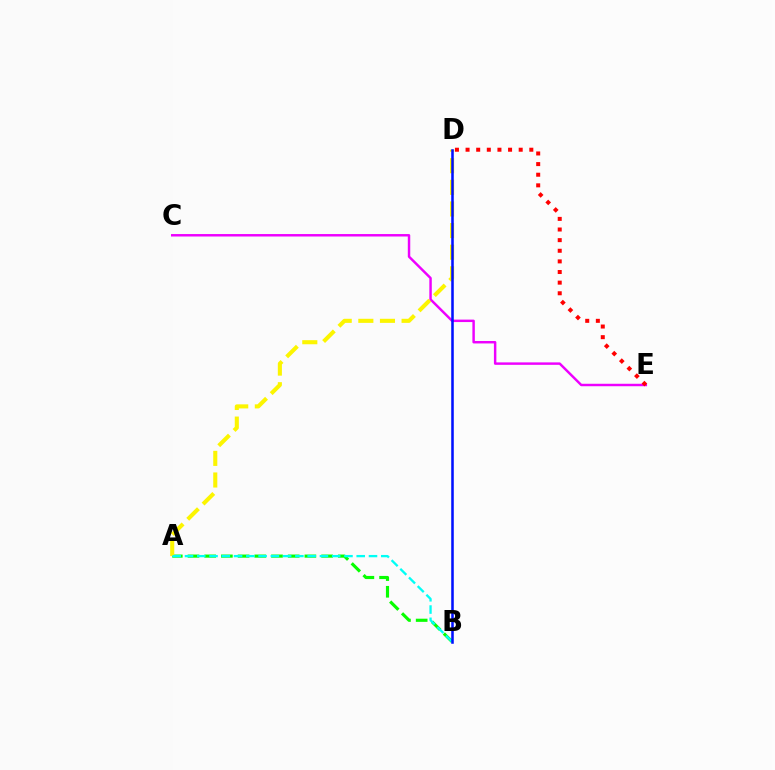{('C', 'E'): [{'color': '#ee00ff', 'line_style': 'solid', 'thickness': 1.77}], ('A', 'B'): [{'color': '#08ff00', 'line_style': 'dashed', 'thickness': 2.27}, {'color': '#00fff6', 'line_style': 'dashed', 'thickness': 1.67}], ('A', 'D'): [{'color': '#fcf500', 'line_style': 'dashed', 'thickness': 2.94}], ('D', 'E'): [{'color': '#ff0000', 'line_style': 'dotted', 'thickness': 2.89}], ('B', 'D'): [{'color': '#0010ff', 'line_style': 'solid', 'thickness': 1.83}]}